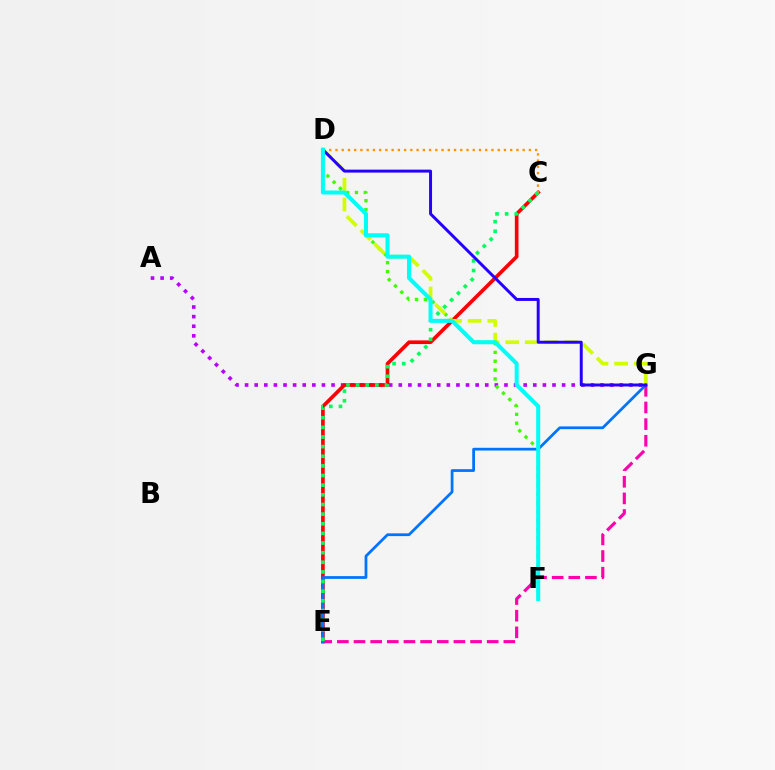{('A', 'G'): [{'color': '#b900ff', 'line_style': 'dotted', 'thickness': 2.61}], ('C', 'E'): [{'color': '#ff0000', 'line_style': 'solid', 'thickness': 2.63}, {'color': '#00ff5c', 'line_style': 'dotted', 'thickness': 2.62}], ('C', 'D'): [{'color': '#ff9400', 'line_style': 'dotted', 'thickness': 1.7}], ('D', 'F'): [{'color': '#3dff00', 'line_style': 'dotted', 'thickness': 2.41}, {'color': '#00fff6', 'line_style': 'solid', 'thickness': 2.91}], ('D', 'G'): [{'color': '#d1ff00', 'line_style': 'dashed', 'thickness': 2.67}, {'color': '#2500ff', 'line_style': 'solid', 'thickness': 2.13}], ('E', 'G'): [{'color': '#ff00ac', 'line_style': 'dashed', 'thickness': 2.26}, {'color': '#0074ff', 'line_style': 'solid', 'thickness': 1.98}]}